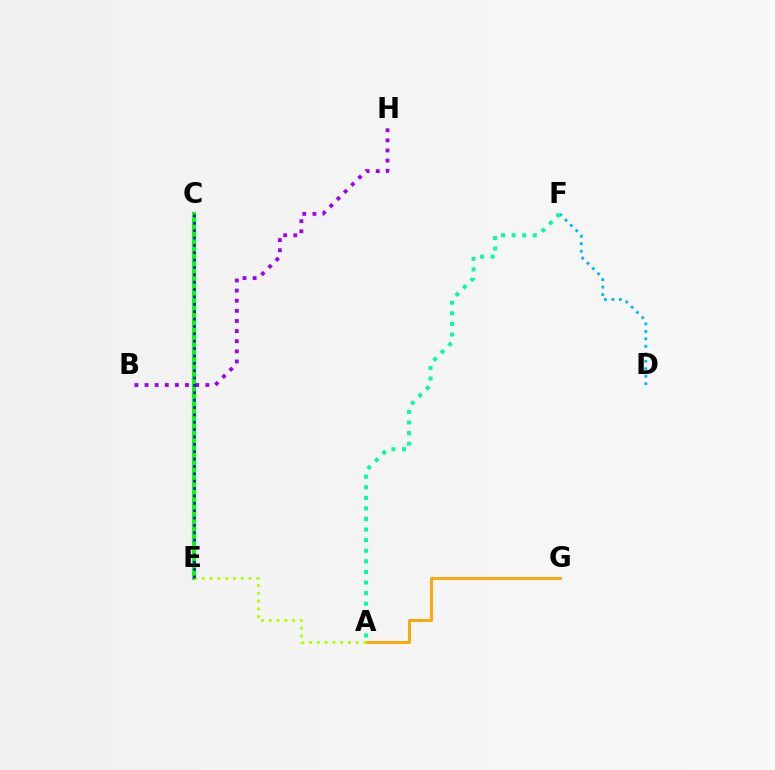{('A', 'G'): [{'color': '#ffa500', 'line_style': 'solid', 'thickness': 2.07}], ('C', 'E'): [{'color': '#ff0000', 'line_style': 'solid', 'thickness': 2.11}, {'color': '#ff00bd', 'line_style': 'dotted', 'thickness': 1.69}, {'color': '#08ff00', 'line_style': 'solid', 'thickness': 2.99}, {'color': '#0010ff', 'line_style': 'dotted', 'thickness': 2.0}], ('D', 'F'): [{'color': '#00b5ff', 'line_style': 'dotted', 'thickness': 2.03}], ('A', 'F'): [{'color': '#00ff9d', 'line_style': 'dotted', 'thickness': 2.88}], ('A', 'E'): [{'color': '#b3ff00', 'line_style': 'dotted', 'thickness': 2.11}], ('B', 'H'): [{'color': '#9b00ff', 'line_style': 'dotted', 'thickness': 2.75}]}